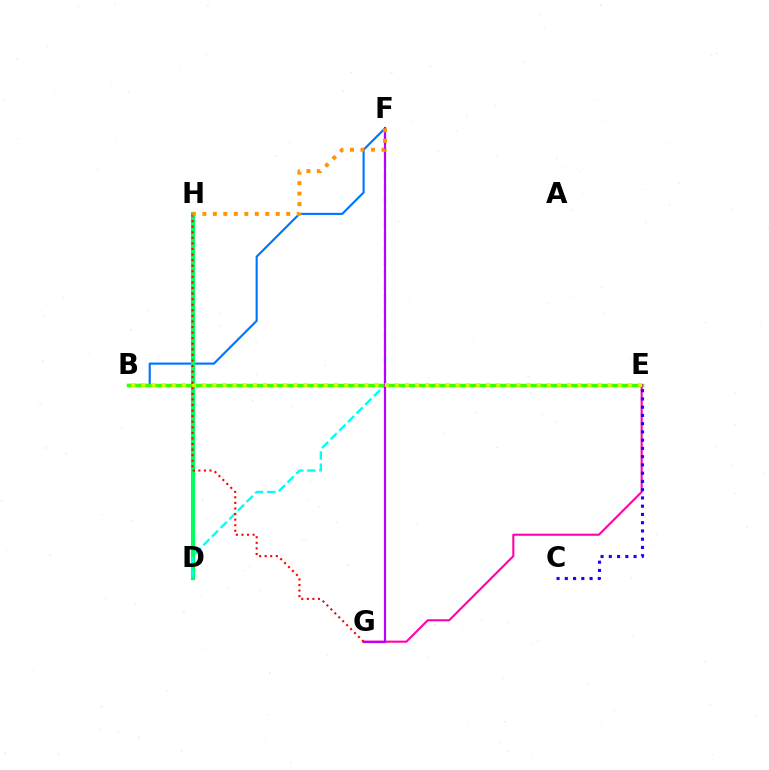{('B', 'F'): [{'color': '#0074ff', 'line_style': 'solid', 'thickness': 1.53}], ('D', 'H'): [{'color': '#00ff5c', 'line_style': 'solid', 'thickness': 2.98}], ('D', 'F'): [{'color': '#00fff6', 'line_style': 'dashed', 'thickness': 1.66}], ('B', 'E'): [{'color': '#3dff00', 'line_style': 'solid', 'thickness': 2.49}, {'color': '#d1ff00', 'line_style': 'dotted', 'thickness': 2.75}], ('E', 'G'): [{'color': '#ff00ac', 'line_style': 'solid', 'thickness': 1.5}], ('C', 'E'): [{'color': '#2500ff', 'line_style': 'dotted', 'thickness': 2.24}], ('F', 'G'): [{'color': '#b900ff', 'line_style': 'solid', 'thickness': 1.56}], ('G', 'H'): [{'color': '#ff0000', 'line_style': 'dotted', 'thickness': 1.51}], ('F', 'H'): [{'color': '#ff9400', 'line_style': 'dotted', 'thickness': 2.85}]}